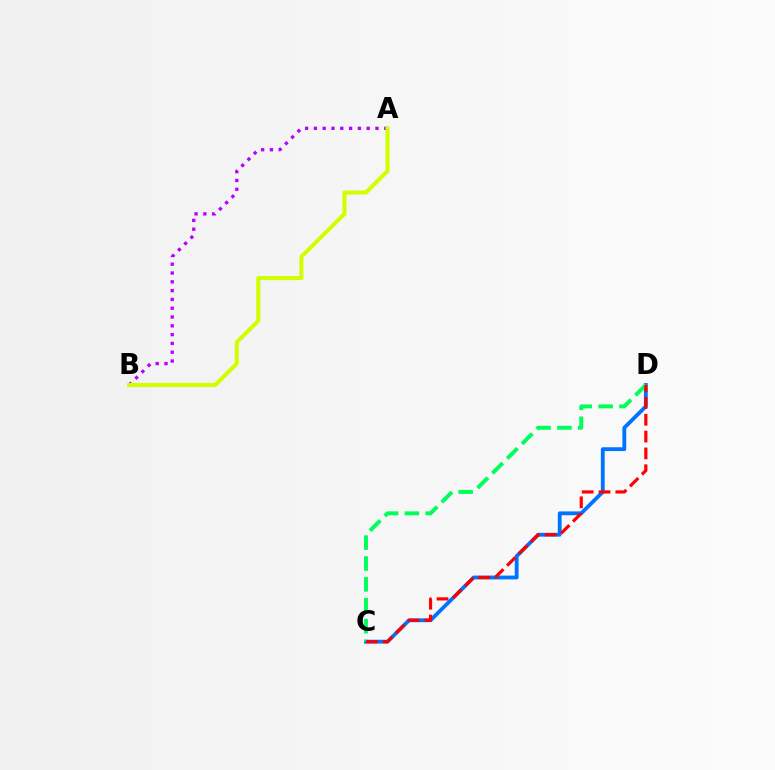{('C', 'D'): [{'color': '#0074ff', 'line_style': 'solid', 'thickness': 2.75}, {'color': '#00ff5c', 'line_style': 'dashed', 'thickness': 2.84}, {'color': '#ff0000', 'line_style': 'dashed', 'thickness': 2.28}], ('A', 'B'): [{'color': '#b900ff', 'line_style': 'dotted', 'thickness': 2.39}, {'color': '#d1ff00', 'line_style': 'solid', 'thickness': 2.92}]}